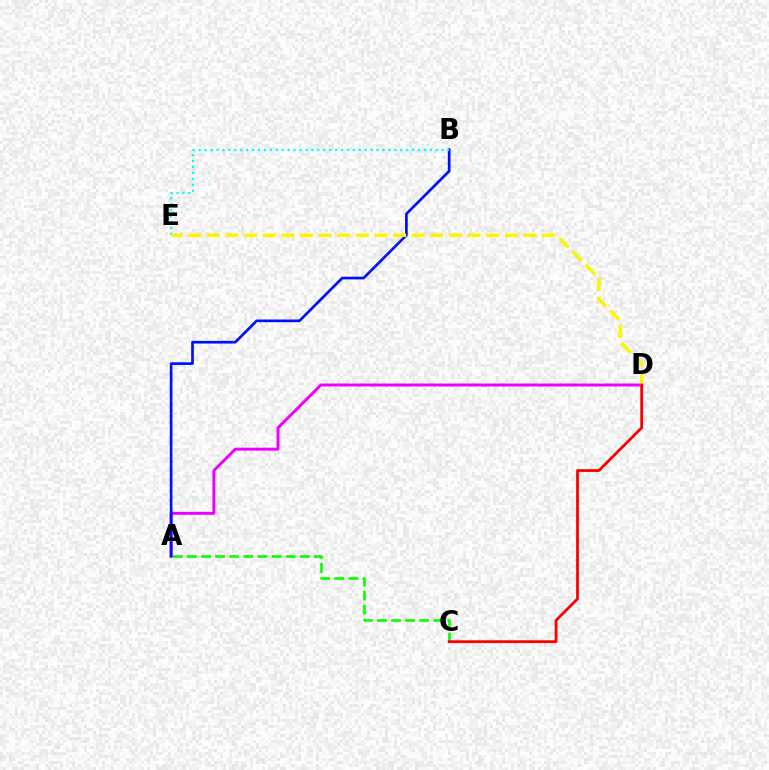{('A', 'D'): [{'color': '#ee00ff', 'line_style': 'solid', 'thickness': 2.12}], ('A', 'B'): [{'color': '#0010ff', 'line_style': 'solid', 'thickness': 1.93}], ('A', 'C'): [{'color': '#08ff00', 'line_style': 'dashed', 'thickness': 1.92}], ('B', 'E'): [{'color': '#00fff6', 'line_style': 'dotted', 'thickness': 1.61}], ('D', 'E'): [{'color': '#fcf500', 'line_style': 'dashed', 'thickness': 2.53}], ('C', 'D'): [{'color': '#ff0000', 'line_style': 'solid', 'thickness': 2.0}]}